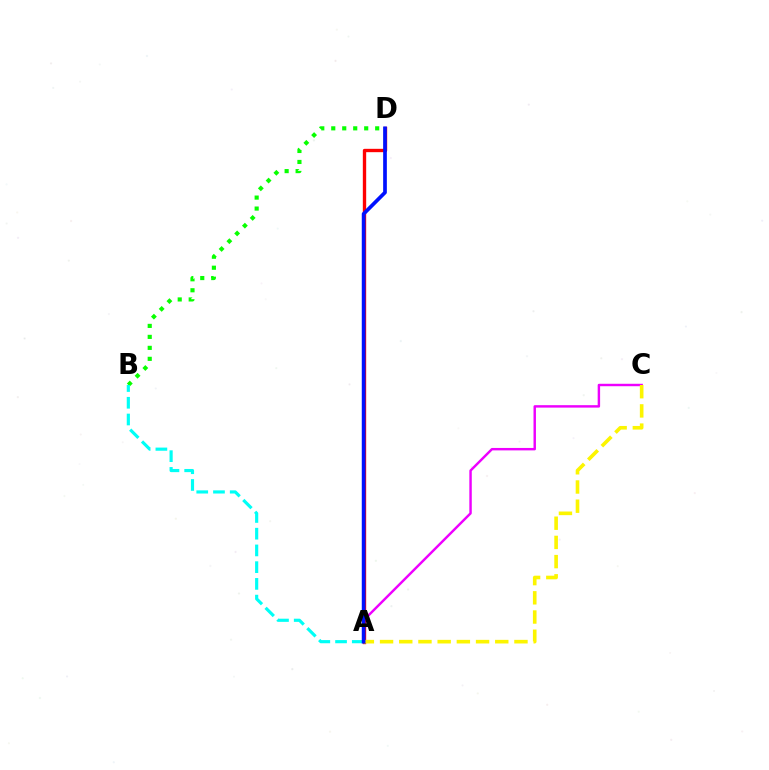{('A', 'D'): [{'color': '#ff0000', 'line_style': 'solid', 'thickness': 2.41}, {'color': '#0010ff', 'line_style': 'solid', 'thickness': 2.66}], ('A', 'C'): [{'color': '#ee00ff', 'line_style': 'solid', 'thickness': 1.75}, {'color': '#fcf500', 'line_style': 'dashed', 'thickness': 2.61}], ('B', 'D'): [{'color': '#08ff00', 'line_style': 'dotted', 'thickness': 2.98}], ('A', 'B'): [{'color': '#00fff6', 'line_style': 'dashed', 'thickness': 2.27}]}